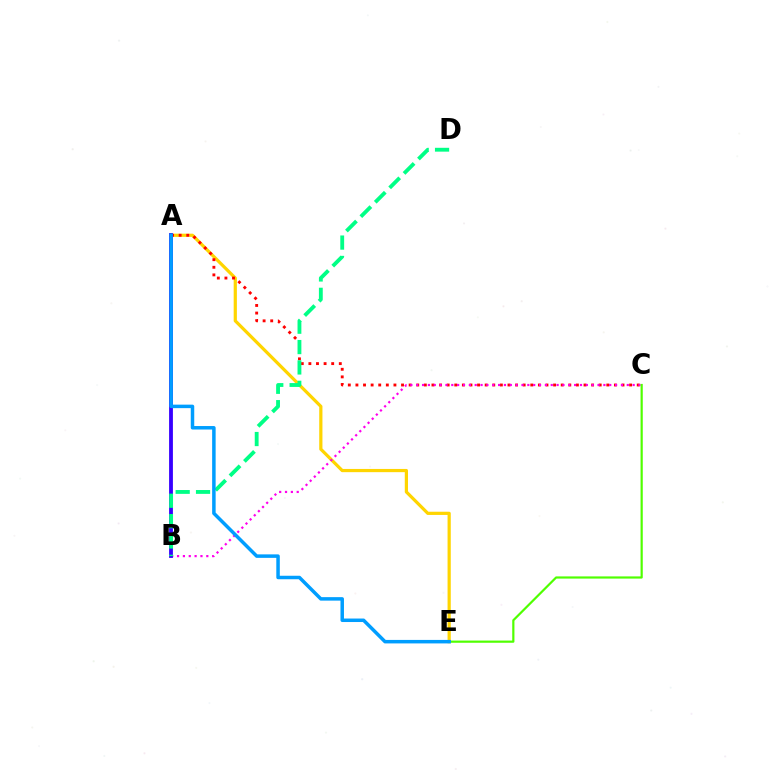{('A', 'E'): [{'color': '#ffd500', 'line_style': 'solid', 'thickness': 2.32}, {'color': '#009eff', 'line_style': 'solid', 'thickness': 2.52}], ('A', 'C'): [{'color': '#ff0000', 'line_style': 'dotted', 'thickness': 2.07}], ('B', 'C'): [{'color': '#ff00ed', 'line_style': 'dotted', 'thickness': 1.59}], ('A', 'B'): [{'color': '#3700ff', 'line_style': 'solid', 'thickness': 2.74}], ('C', 'E'): [{'color': '#4fff00', 'line_style': 'solid', 'thickness': 1.58}], ('B', 'D'): [{'color': '#00ff86', 'line_style': 'dashed', 'thickness': 2.77}]}